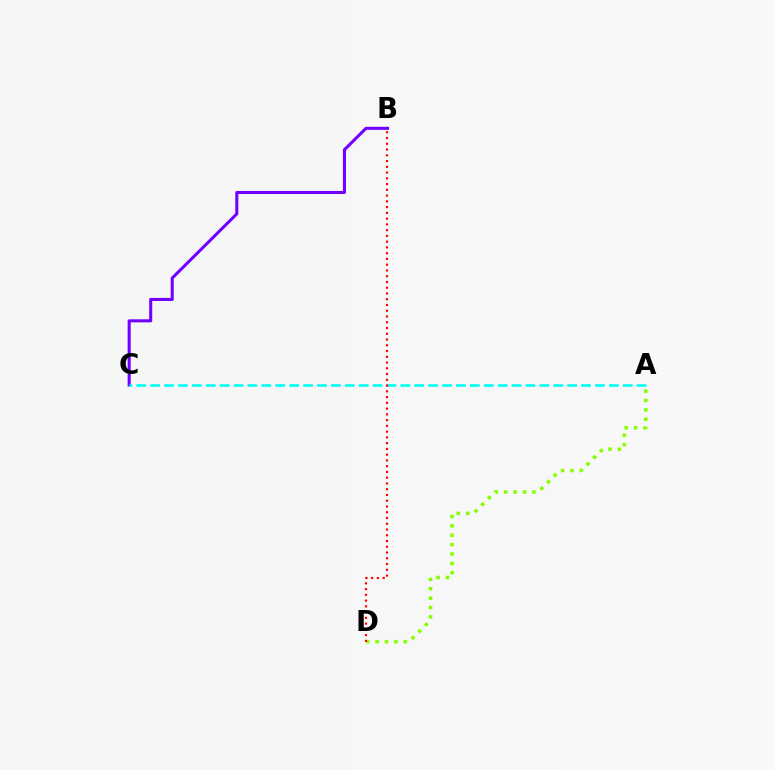{('A', 'D'): [{'color': '#84ff00', 'line_style': 'dotted', 'thickness': 2.55}], ('B', 'C'): [{'color': '#7200ff', 'line_style': 'solid', 'thickness': 2.2}], ('A', 'C'): [{'color': '#00fff6', 'line_style': 'dashed', 'thickness': 1.89}], ('B', 'D'): [{'color': '#ff0000', 'line_style': 'dotted', 'thickness': 1.56}]}